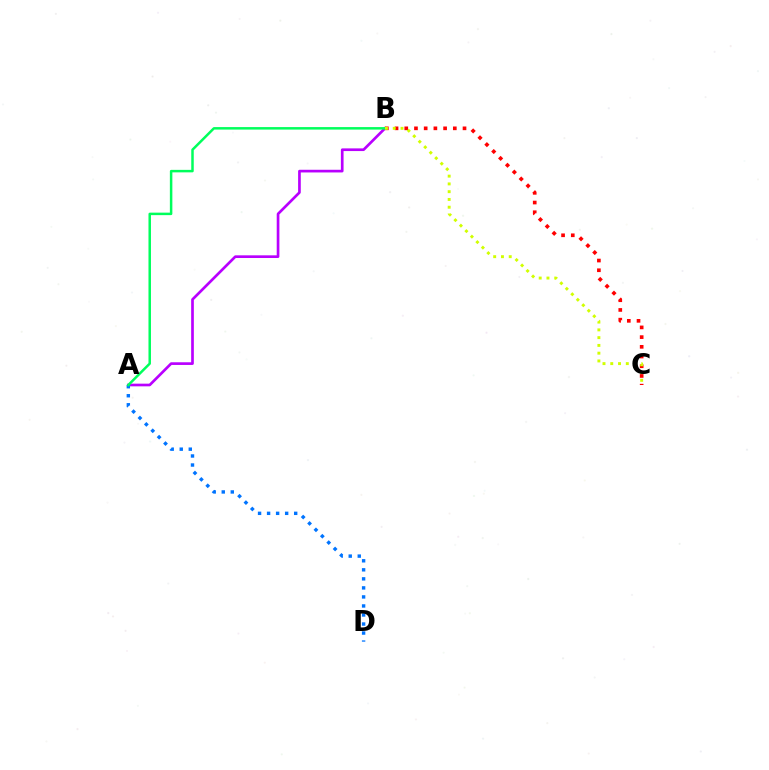{('A', 'B'): [{'color': '#b900ff', 'line_style': 'solid', 'thickness': 1.93}, {'color': '#00ff5c', 'line_style': 'solid', 'thickness': 1.8}], ('A', 'D'): [{'color': '#0074ff', 'line_style': 'dotted', 'thickness': 2.45}], ('B', 'C'): [{'color': '#ff0000', 'line_style': 'dotted', 'thickness': 2.64}, {'color': '#d1ff00', 'line_style': 'dotted', 'thickness': 2.11}]}